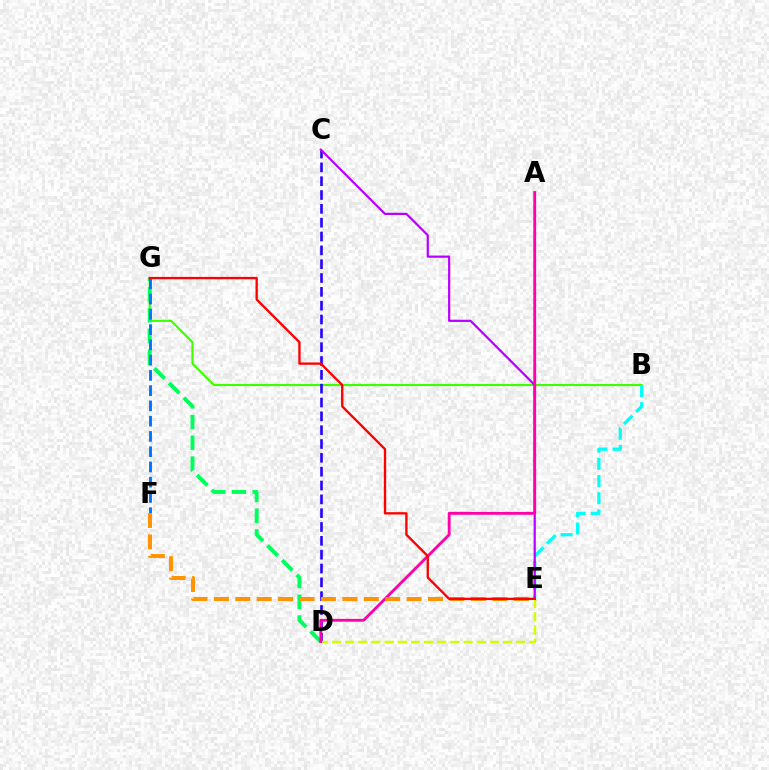{('B', 'G'): [{'color': '#3dff00', 'line_style': 'solid', 'thickness': 1.53}], ('C', 'D'): [{'color': '#2500ff', 'line_style': 'dashed', 'thickness': 1.88}], ('B', 'E'): [{'color': '#00fff6', 'line_style': 'dashed', 'thickness': 2.34}], ('D', 'G'): [{'color': '#00ff5c', 'line_style': 'dashed', 'thickness': 2.82}], ('D', 'E'): [{'color': '#d1ff00', 'line_style': 'dashed', 'thickness': 1.79}], ('C', 'E'): [{'color': '#b900ff', 'line_style': 'solid', 'thickness': 1.59}], ('A', 'D'): [{'color': '#ff00ac', 'line_style': 'solid', 'thickness': 2.05}], ('F', 'G'): [{'color': '#0074ff', 'line_style': 'dashed', 'thickness': 2.07}], ('E', 'F'): [{'color': '#ff9400', 'line_style': 'dashed', 'thickness': 2.91}], ('E', 'G'): [{'color': '#ff0000', 'line_style': 'solid', 'thickness': 1.68}]}